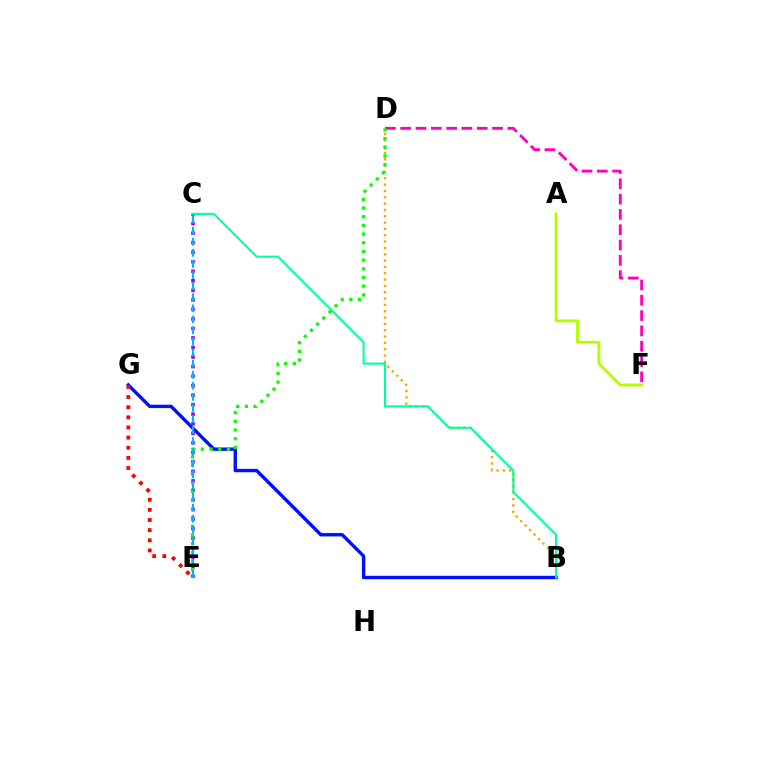{('B', 'D'): [{'color': '#ffa500', 'line_style': 'dotted', 'thickness': 1.72}], ('A', 'F'): [{'color': '#b3ff00', 'line_style': 'solid', 'thickness': 2.09}], ('B', 'G'): [{'color': '#0010ff', 'line_style': 'solid', 'thickness': 2.44}], ('D', 'F'): [{'color': '#ff00bd', 'line_style': 'dashed', 'thickness': 2.08}], ('E', 'G'): [{'color': '#ff0000', 'line_style': 'dotted', 'thickness': 2.75}], ('C', 'E'): [{'color': '#9b00ff', 'line_style': 'dotted', 'thickness': 2.59}, {'color': '#00b5ff', 'line_style': 'dashed', 'thickness': 1.5}], ('B', 'C'): [{'color': '#00ff9d', 'line_style': 'solid', 'thickness': 1.51}], ('D', 'E'): [{'color': '#08ff00', 'line_style': 'dotted', 'thickness': 2.36}]}